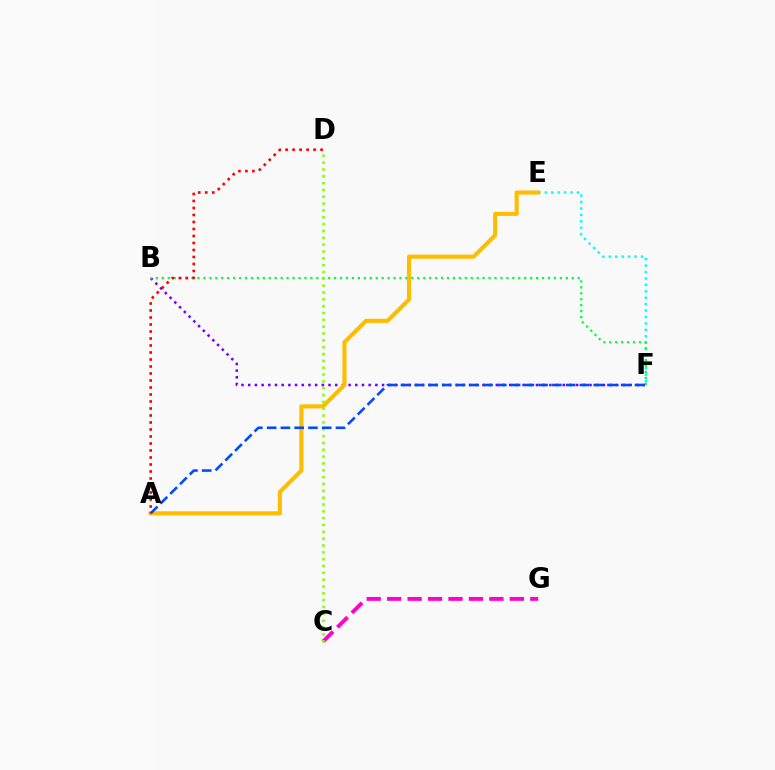{('C', 'G'): [{'color': '#ff00cf', 'line_style': 'dashed', 'thickness': 2.78}], ('B', 'F'): [{'color': '#7200ff', 'line_style': 'dotted', 'thickness': 1.82}, {'color': '#00ff39', 'line_style': 'dotted', 'thickness': 1.61}], ('E', 'F'): [{'color': '#00fff6', 'line_style': 'dotted', 'thickness': 1.74}], ('A', 'E'): [{'color': '#ffbd00', 'line_style': 'solid', 'thickness': 2.95}], ('C', 'D'): [{'color': '#84ff00', 'line_style': 'dotted', 'thickness': 1.86}], ('A', 'F'): [{'color': '#004bff', 'line_style': 'dashed', 'thickness': 1.87}], ('A', 'D'): [{'color': '#ff0000', 'line_style': 'dotted', 'thickness': 1.9}]}